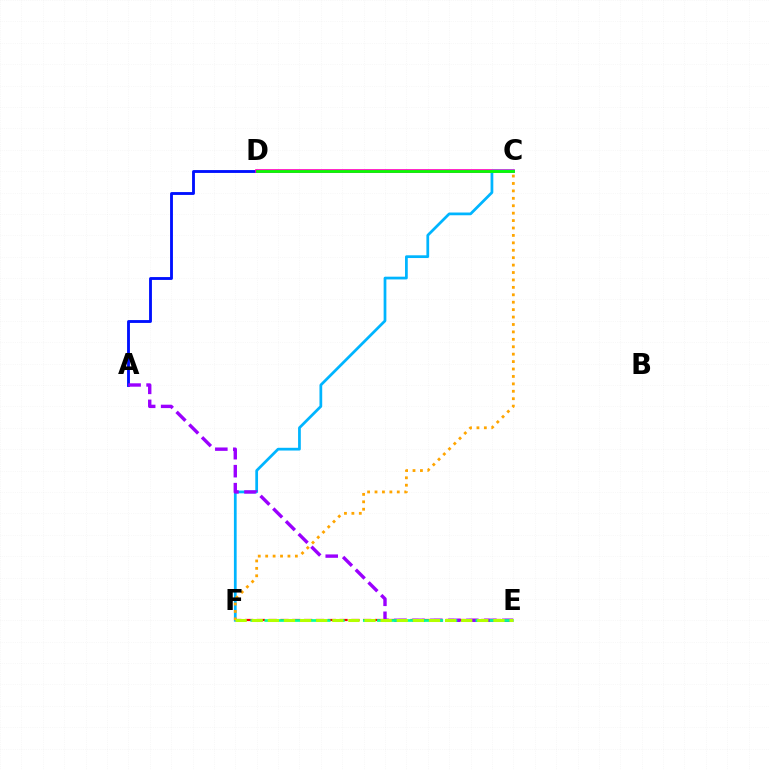{('A', 'C'): [{'color': '#0010ff', 'line_style': 'solid', 'thickness': 2.05}], ('C', 'D'): [{'color': '#ff00bd', 'line_style': 'solid', 'thickness': 2.63}, {'color': '#08ff00', 'line_style': 'solid', 'thickness': 1.99}], ('E', 'F'): [{'color': '#ff0000', 'line_style': 'dashed', 'thickness': 1.6}, {'color': '#00ff9d', 'line_style': 'dashed', 'thickness': 1.91}, {'color': '#b3ff00', 'line_style': 'dashed', 'thickness': 2.19}], ('C', 'F'): [{'color': '#00b5ff', 'line_style': 'solid', 'thickness': 1.98}, {'color': '#ffa500', 'line_style': 'dotted', 'thickness': 2.02}], ('A', 'E'): [{'color': '#9b00ff', 'line_style': 'dashed', 'thickness': 2.44}]}